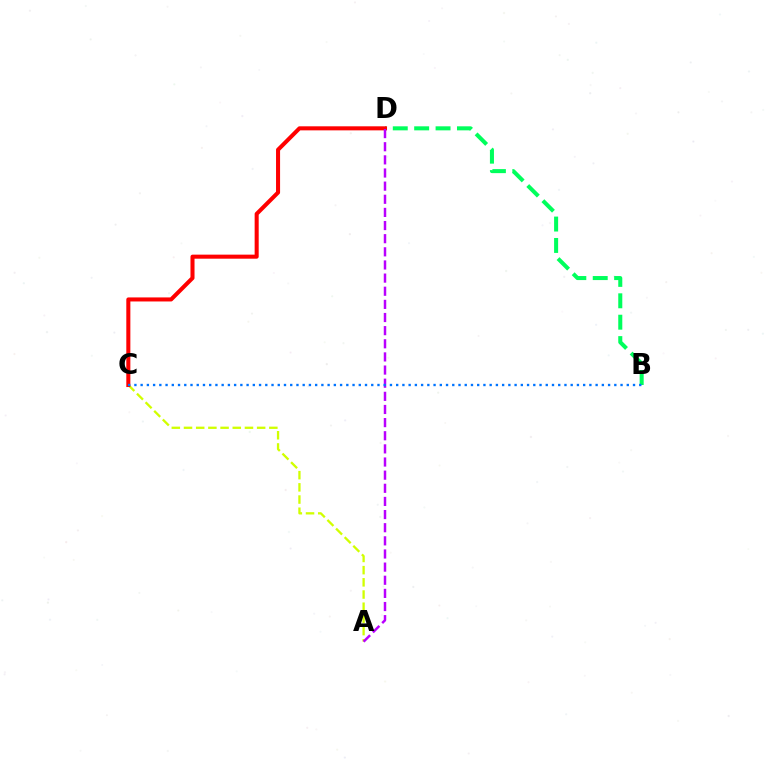{('B', 'D'): [{'color': '#00ff5c', 'line_style': 'dashed', 'thickness': 2.91}], ('A', 'C'): [{'color': '#d1ff00', 'line_style': 'dashed', 'thickness': 1.66}], ('C', 'D'): [{'color': '#ff0000', 'line_style': 'solid', 'thickness': 2.91}], ('A', 'D'): [{'color': '#b900ff', 'line_style': 'dashed', 'thickness': 1.78}], ('B', 'C'): [{'color': '#0074ff', 'line_style': 'dotted', 'thickness': 1.69}]}